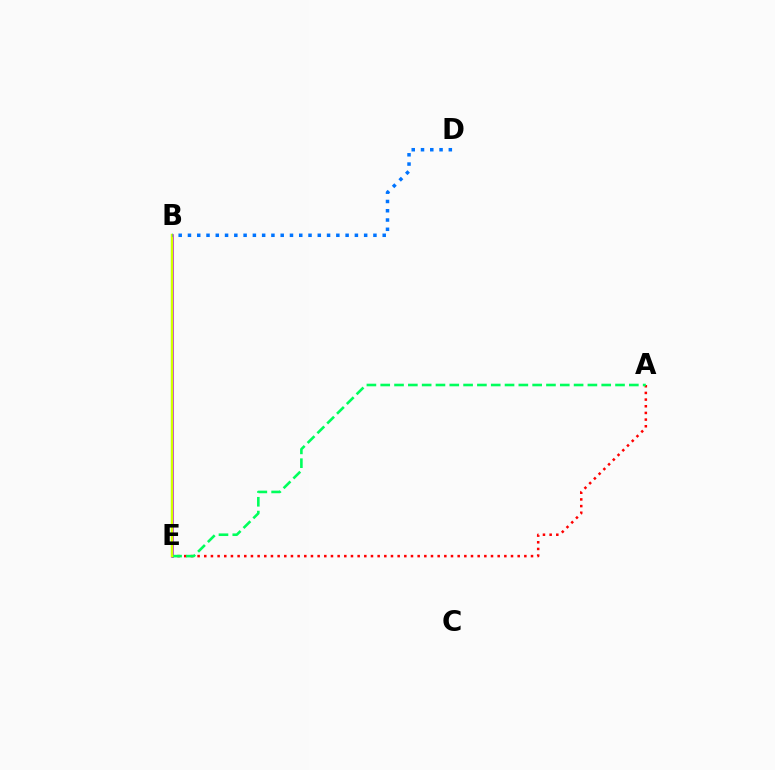{('A', 'E'): [{'color': '#ff0000', 'line_style': 'dotted', 'thickness': 1.81}, {'color': '#00ff5c', 'line_style': 'dashed', 'thickness': 1.88}], ('B', 'E'): [{'color': '#b900ff', 'line_style': 'solid', 'thickness': 1.9}, {'color': '#d1ff00', 'line_style': 'solid', 'thickness': 1.77}], ('B', 'D'): [{'color': '#0074ff', 'line_style': 'dotted', 'thickness': 2.52}]}